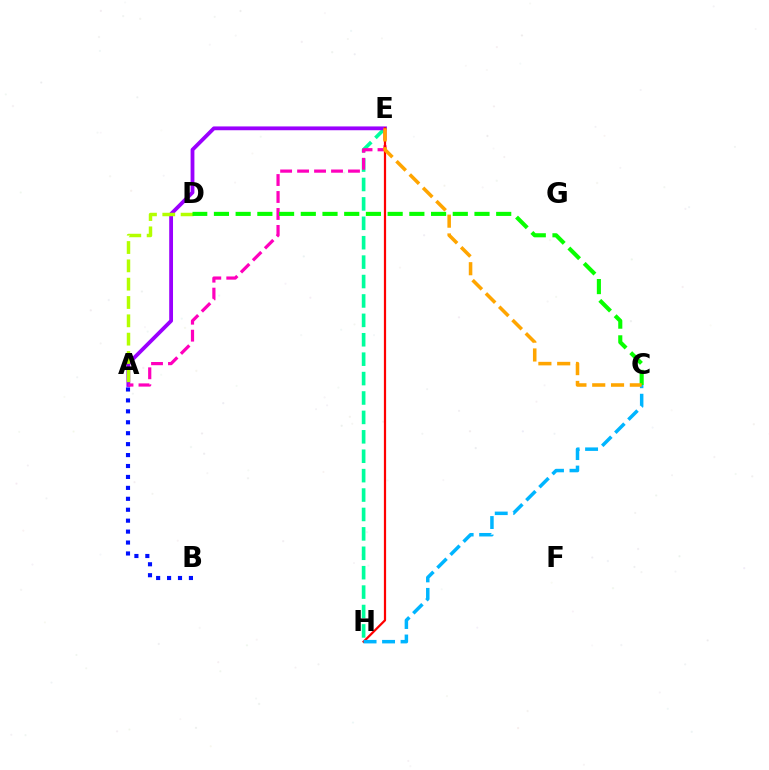{('E', 'H'): [{'color': '#00ff9d', 'line_style': 'dashed', 'thickness': 2.64}, {'color': '#ff0000', 'line_style': 'solid', 'thickness': 1.6}], ('A', 'E'): [{'color': '#9b00ff', 'line_style': 'solid', 'thickness': 2.74}, {'color': '#ff00bd', 'line_style': 'dashed', 'thickness': 2.31}], ('A', 'D'): [{'color': '#b3ff00', 'line_style': 'dashed', 'thickness': 2.49}], ('C', 'D'): [{'color': '#08ff00', 'line_style': 'dashed', 'thickness': 2.95}], ('A', 'B'): [{'color': '#0010ff', 'line_style': 'dotted', 'thickness': 2.97}], ('C', 'H'): [{'color': '#00b5ff', 'line_style': 'dashed', 'thickness': 2.51}], ('C', 'E'): [{'color': '#ffa500', 'line_style': 'dashed', 'thickness': 2.55}]}